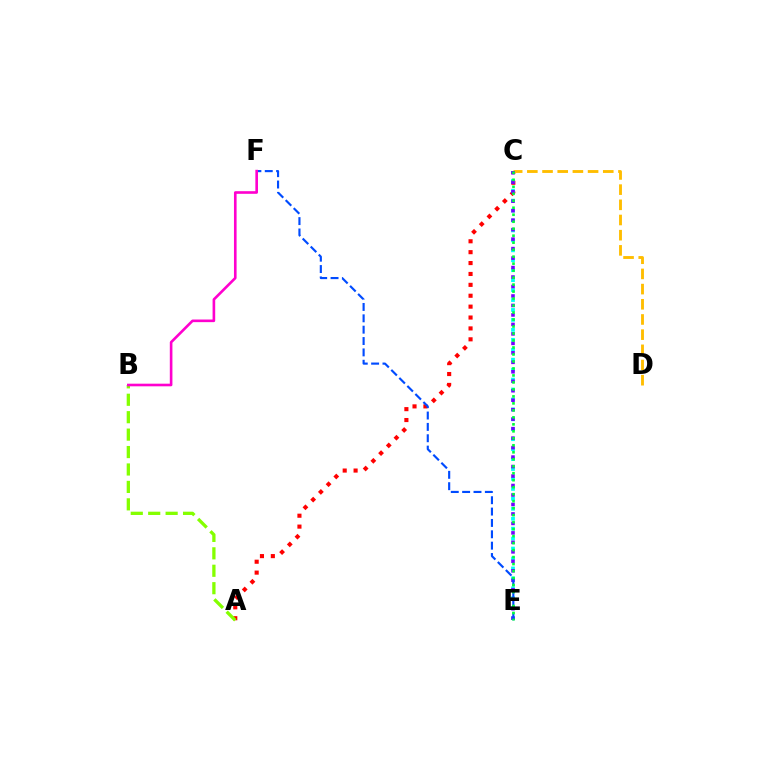{('A', 'C'): [{'color': '#ff0000', 'line_style': 'dotted', 'thickness': 2.96}], ('C', 'D'): [{'color': '#ffbd00', 'line_style': 'dashed', 'thickness': 2.06}], ('A', 'B'): [{'color': '#84ff00', 'line_style': 'dashed', 'thickness': 2.37}], ('C', 'E'): [{'color': '#00fff6', 'line_style': 'dotted', 'thickness': 2.7}, {'color': '#7200ff', 'line_style': 'dotted', 'thickness': 2.57}, {'color': '#00ff39', 'line_style': 'dotted', 'thickness': 1.9}], ('E', 'F'): [{'color': '#004bff', 'line_style': 'dashed', 'thickness': 1.54}], ('B', 'F'): [{'color': '#ff00cf', 'line_style': 'solid', 'thickness': 1.89}]}